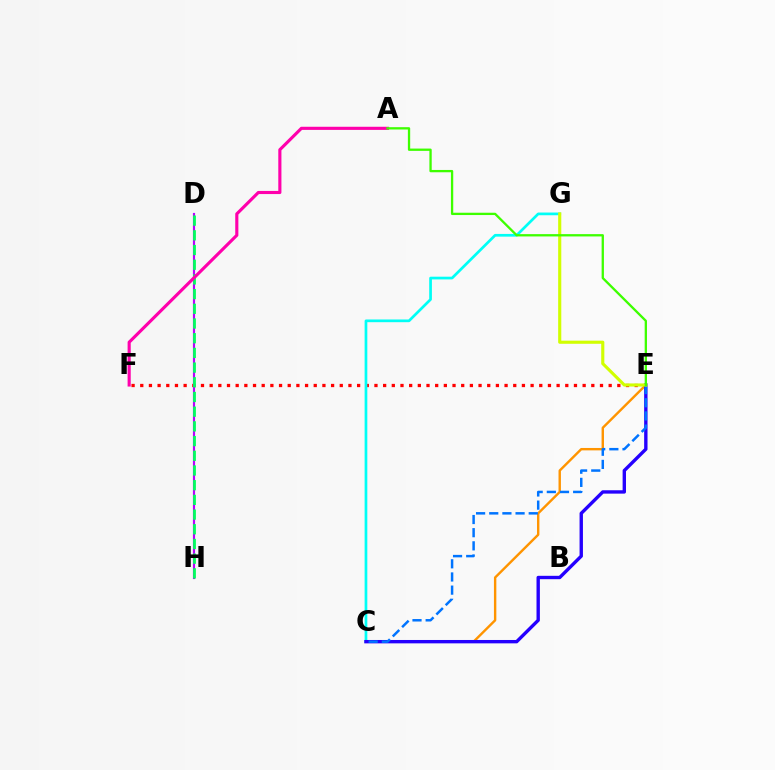{('E', 'F'): [{'color': '#ff0000', 'line_style': 'dotted', 'thickness': 2.36}], ('D', 'H'): [{'color': '#b900ff', 'line_style': 'solid', 'thickness': 1.56}, {'color': '#00ff5c', 'line_style': 'dashed', 'thickness': 2.0}], ('A', 'F'): [{'color': '#ff00ac', 'line_style': 'solid', 'thickness': 2.25}], ('C', 'E'): [{'color': '#ff9400', 'line_style': 'solid', 'thickness': 1.73}, {'color': '#2500ff', 'line_style': 'solid', 'thickness': 2.43}, {'color': '#0074ff', 'line_style': 'dashed', 'thickness': 1.79}], ('C', 'G'): [{'color': '#00fff6', 'line_style': 'solid', 'thickness': 1.95}], ('E', 'G'): [{'color': '#d1ff00', 'line_style': 'solid', 'thickness': 2.25}], ('A', 'E'): [{'color': '#3dff00', 'line_style': 'solid', 'thickness': 1.66}]}